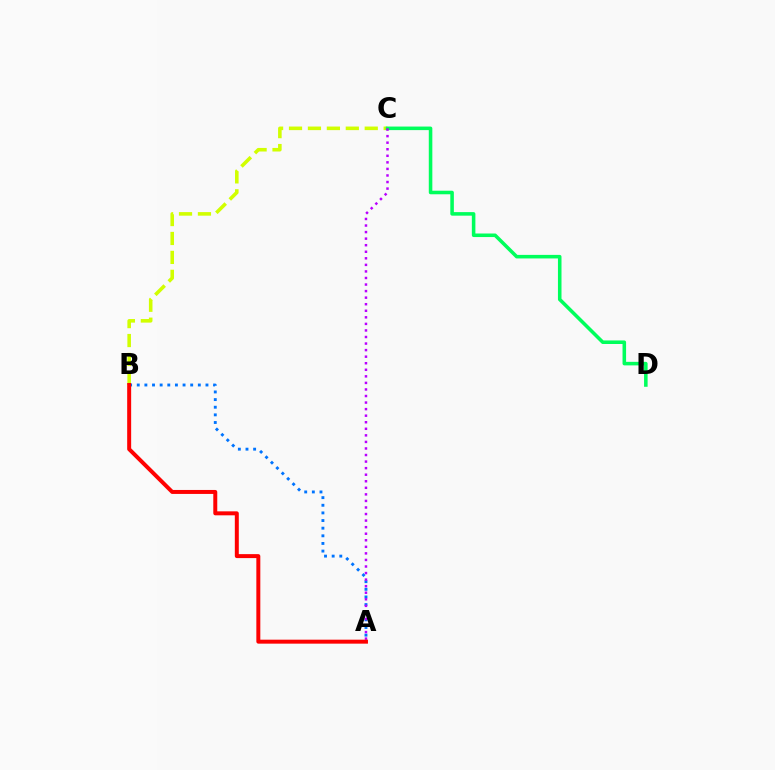{('A', 'B'): [{'color': '#0074ff', 'line_style': 'dotted', 'thickness': 2.07}, {'color': '#ff0000', 'line_style': 'solid', 'thickness': 2.86}], ('B', 'C'): [{'color': '#d1ff00', 'line_style': 'dashed', 'thickness': 2.57}], ('C', 'D'): [{'color': '#00ff5c', 'line_style': 'solid', 'thickness': 2.56}], ('A', 'C'): [{'color': '#b900ff', 'line_style': 'dotted', 'thickness': 1.78}]}